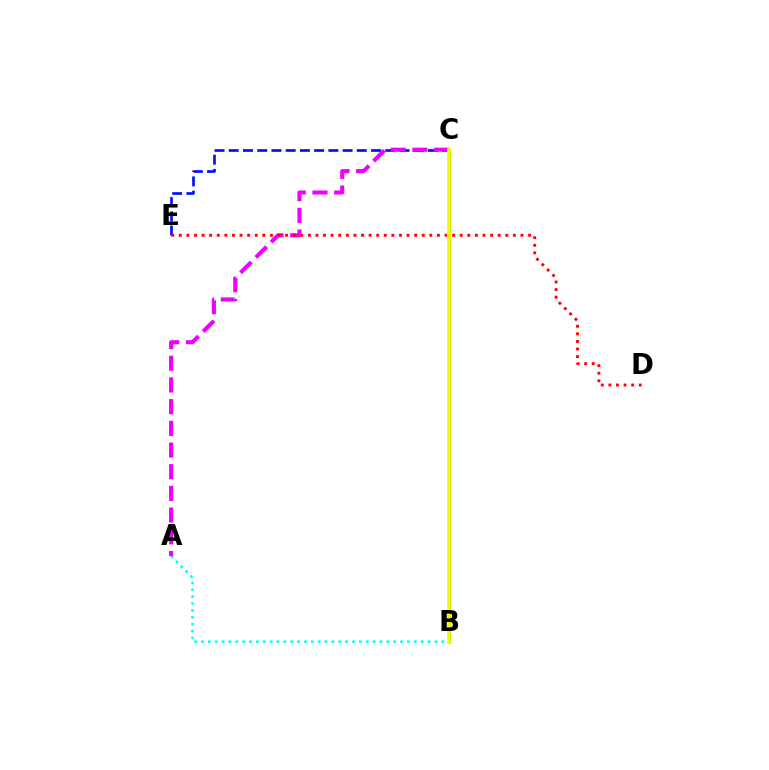{('A', 'B'): [{'color': '#00fff6', 'line_style': 'dotted', 'thickness': 1.87}], ('B', 'C'): [{'color': '#08ff00', 'line_style': 'solid', 'thickness': 2.09}, {'color': '#fcf500', 'line_style': 'solid', 'thickness': 2.62}], ('C', 'E'): [{'color': '#0010ff', 'line_style': 'dashed', 'thickness': 1.93}], ('A', 'C'): [{'color': '#ee00ff', 'line_style': 'dashed', 'thickness': 2.95}], ('D', 'E'): [{'color': '#ff0000', 'line_style': 'dotted', 'thickness': 2.06}]}